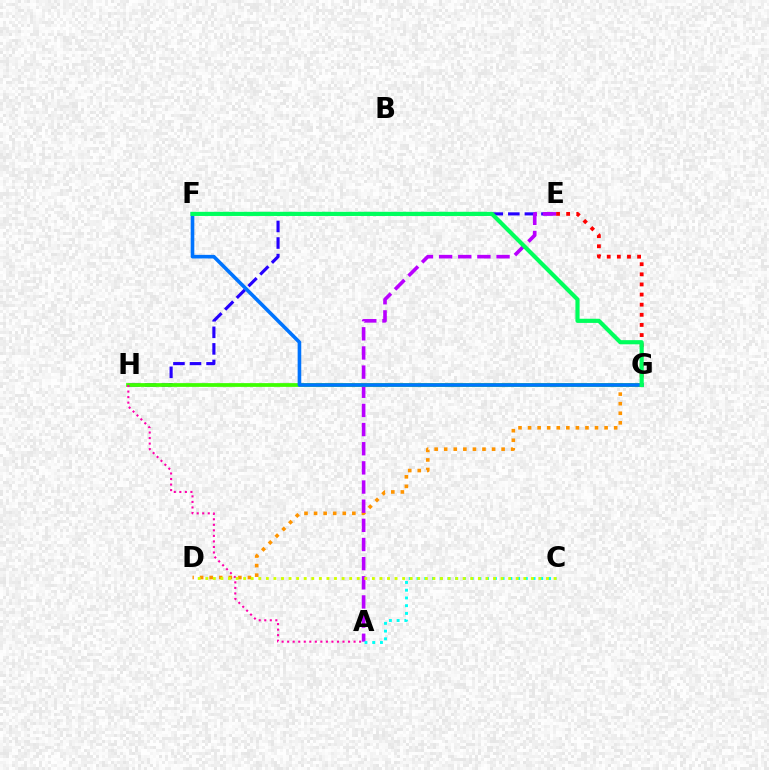{('D', 'G'): [{'color': '#ff9400', 'line_style': 'dotted', 'thickness': 2.6}], ('E', 'H'): [{'color': '#2500ff', 'line_style': 'dashed', 'thickness': 2.25}], ('E', 'G'): [{'color': '#ff0000', 'line_style': 'dotted', 'thickness': 2.75}], ('A', 'E'): [{'color': '#b900ff', 'line_style': 'dashed', 'thickness': 2.6}], ('G', 'H'): [{'color': '#3dff00', 'line_style': 'solid', 'thickness': 2.7}], ('F', 'G'): [{'color': '#0074ff', 'line_style': 'solid', 'thickness': 2.6}, {'color': '#00ff5c', 'line_style': 'solid', 'thickness': 2.99}], ('A', 'C'): [{'color': '#00fff6', 'line_style': 'dotted', 'thickness': 2.1}], ('A', 'H'): [{'color': '#ff00ac', 'line_style': 'dotted', 'thickness': 1.5}], ('C', 'D'): [{'color': '#d1ff00', 'line_style': 'dotted', 'thickness': 2.06}]}